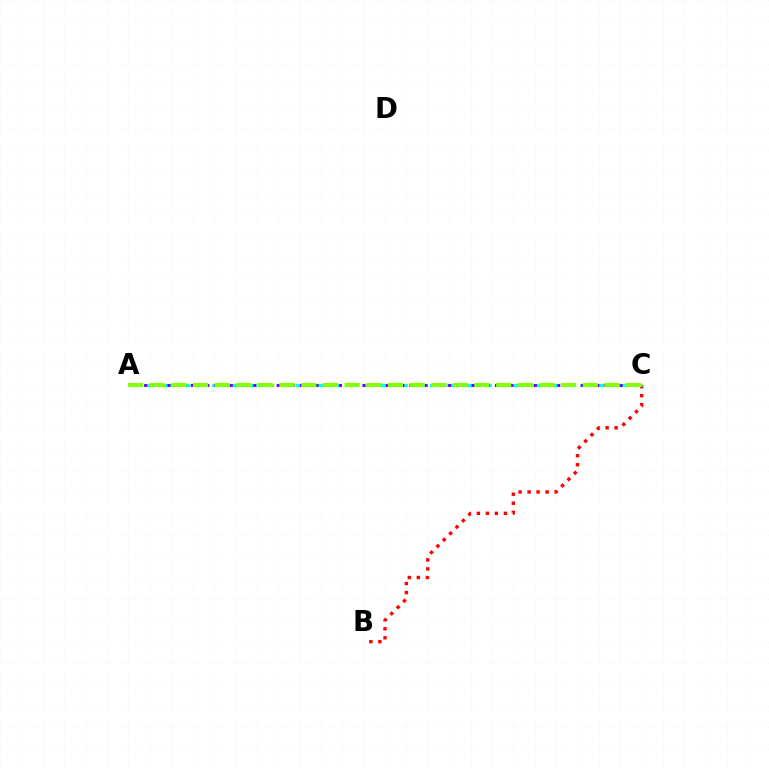{('B', 'C'): [{'color': '#ff0000', 'line_style': 'dotted', 'thickness': 2.45}], ('A', 'C'): [{'color': '#00fff6', 'line_style': 'dashed', 'thickness': 2.27}, {'color': '#7200ff', 'line_style': 'dotted', 'thickness': 2.12}, {'color': '#84ff00', 'line_style': 'dashed', 'thickness': 2.94}]}